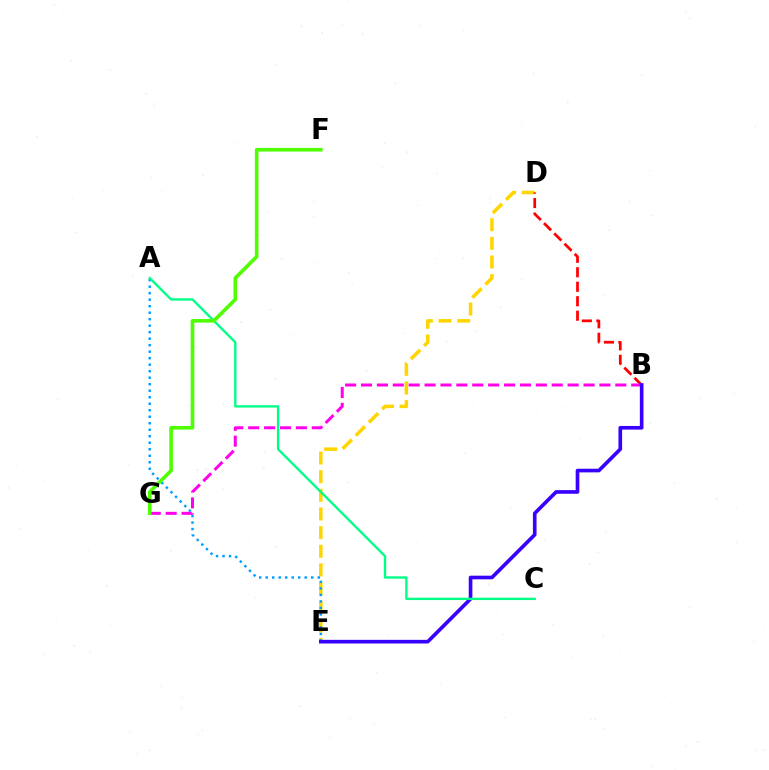{('D', 'E'): [{'color': '#ffd500', 'line_style': 'dashed', 'thickness': 2.53}], ('B', 'D'): [{'color': '#ff0000', 'line_style': 'dashed', 'thickness': 1.97}], ('A', 'E'): [{'color': '#009eff', 'line_style': 'dotted', 'thickness': 1.77}], ('B', 'G'): [{'color': '#ff00ed', 'line_style': 'dashed', 'thickness': 2.16}], ('B', 'E'): [{'color': '#3700ff', 'line_style': 'solid', 'thickness': 2.62}], ('A', 'C'): [{'color': '#00ff86', 'line_style': 'solid', 'thickness': 1.69}], ('F', 'G'): [{'color': '#4fff00', 'line_style': 'solid', 'thickness': 2.59}]}